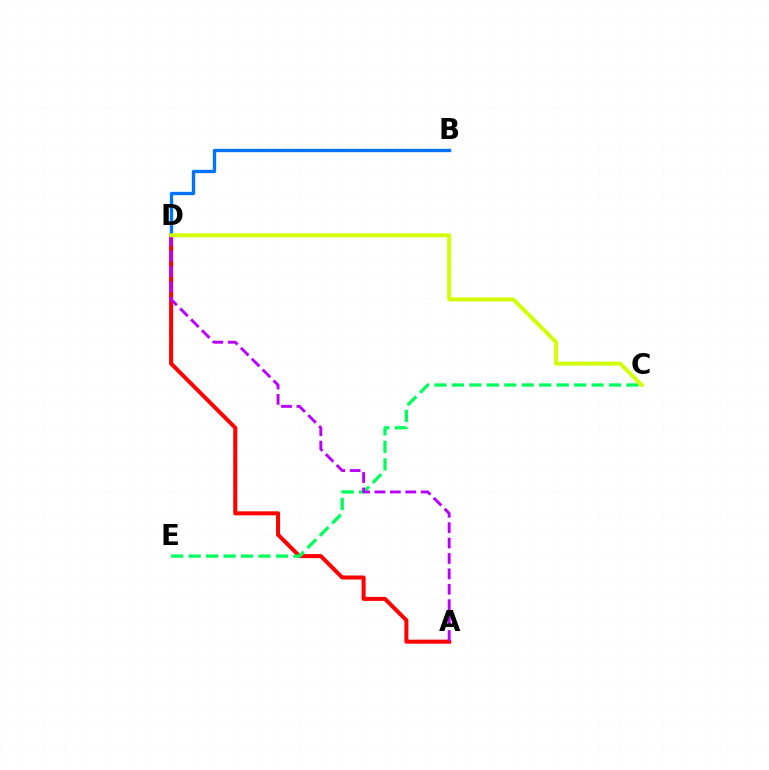{('A', 'D'): [{'color': '#ff0000', 'line_style': 'solid', 'thickness': 2.9}, {'color': '#b900ff', 'line_style': 'dashed', 'thickness': 2.09}], ('C', 'E'): [{'color': '#00ff5c', 'line_style': 'dashed', 'thickness': 2.37}], ('B', 'D'): [{'color': '#0074ff', 'line_style': 'solid', 'thickness': 2.41}], ('C', 'D'): [{'color': '#d1ff00', 'line_style': 'solid', 'thickness': 2.82}]}